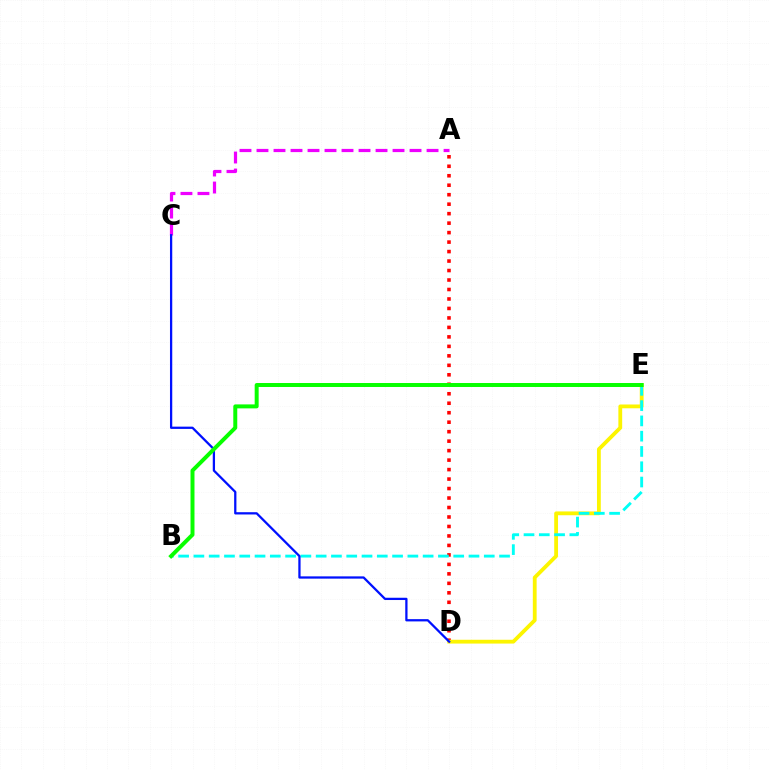{('A', 'C'): [{'color': '#ee00ff', 'line_style': 'dashed', 'thickness': 2.31}], ('A', 'D'): [{'color': '#ff0000', 'line_style': 'dotted', 'thickness': 2.58}], ('D', 'E'): [{'color': '#fcf500', 'line_style': 'solid', 'thickness': 2.74}], ('B', 'E'): [{'color': '#00fff6', 'line_style': 'dashed', 'thickness': 2.08}, {'color': '#08ff00', 'line_style': 'solid', 'thickness': 2.86}], ('C', 'D'): [{'color': '#0010ff', 'line_style': 'solid', 'thickness': 1.63}]}